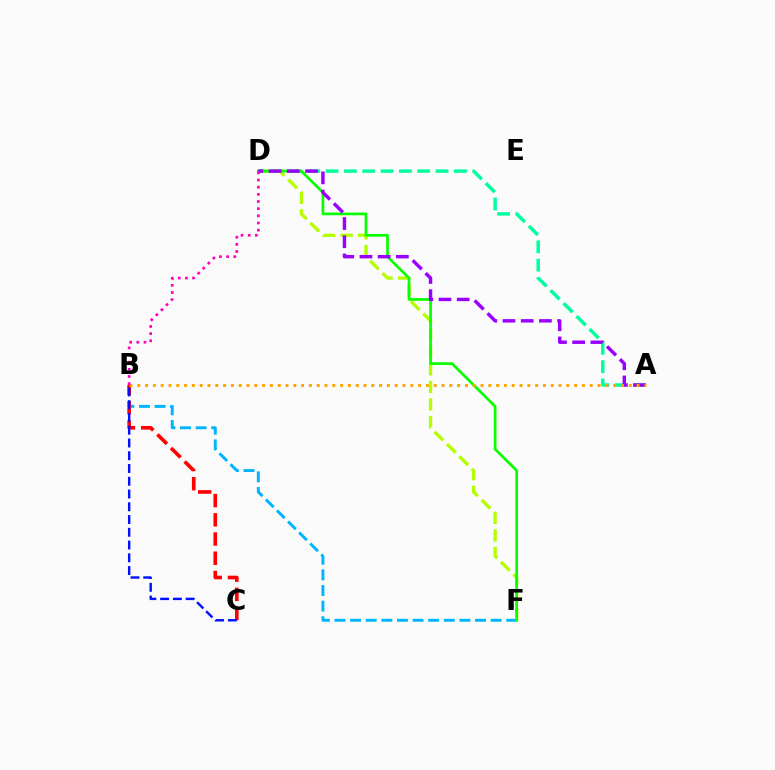{('B', 'F'): [{'color': '#00b5ff', 'line_style': 'dashed', 'thickness': 2.12}], ('A', 'D'): [{'color': '#00ff9d', 'line_style': 'dashed', 'thickness': 2.49}, {'color': '#9b00ff', 'line_style': 'dashed', 'thickness': 2.47}], ('D', 'F'): [{'color': '#b3ff00', 'line_style': 'dashed', 'thickness': 2.38}, {'color': '#08ff00', 'line_style': 'solid', 'thickness': 1.94}], ('B', 'C'): [{'color': '#ff0000', 'line_style': 'dashed', 'thickness': 2.61}, {'color': '#0010ff', 'line_style': 'dashed', 'thickness': 1.73}], ('A', 'B'): [{'color': '#ffa500', 'line_style': 'dotted', 'thickness': 2.12}], ('B', 'D'): [{'color': '#ff00bd', 'line_style': 'dotted', 'thickness': 1.94}]}